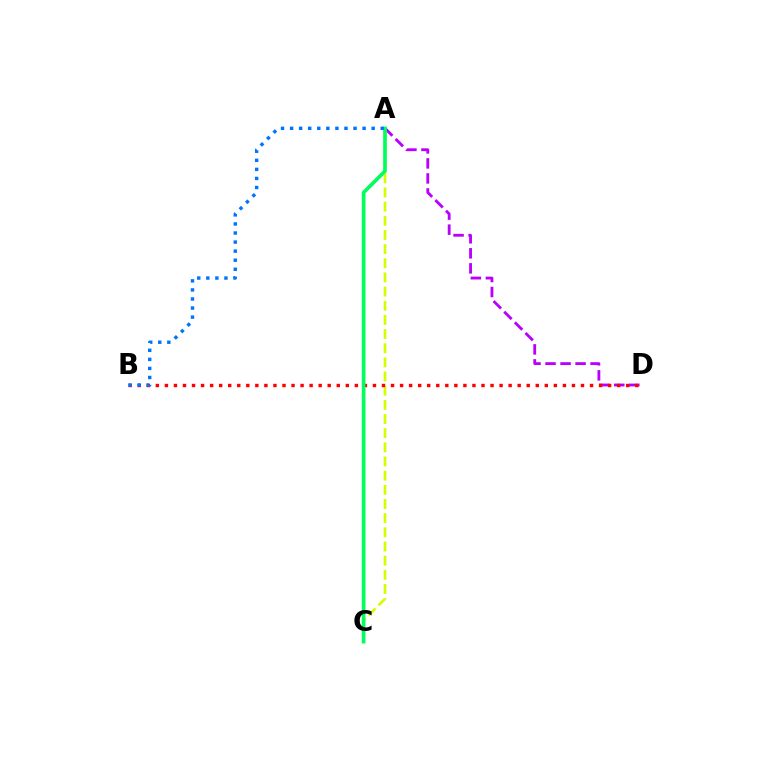{('A', 'D'): [{'color': '#b900ff', 'line_style': 'dashed', 'thickness': 2.04}], ('A', 'C'): [{'color': '#d1ff00', 'line_style': 'dashed', 'thickness': 1.92}, {'color': '#00ff5c', 'line_style': 'solid', 'thickness': 2.62}], ('B', 'D'): [{'color': '#ff0000', 'line_style': 'dotted', 'thickness': 2.46}], ('A', 'B'): [{'color': '#0074ff', 'line_style': 'dotted', 'thickness': 2.46}]}